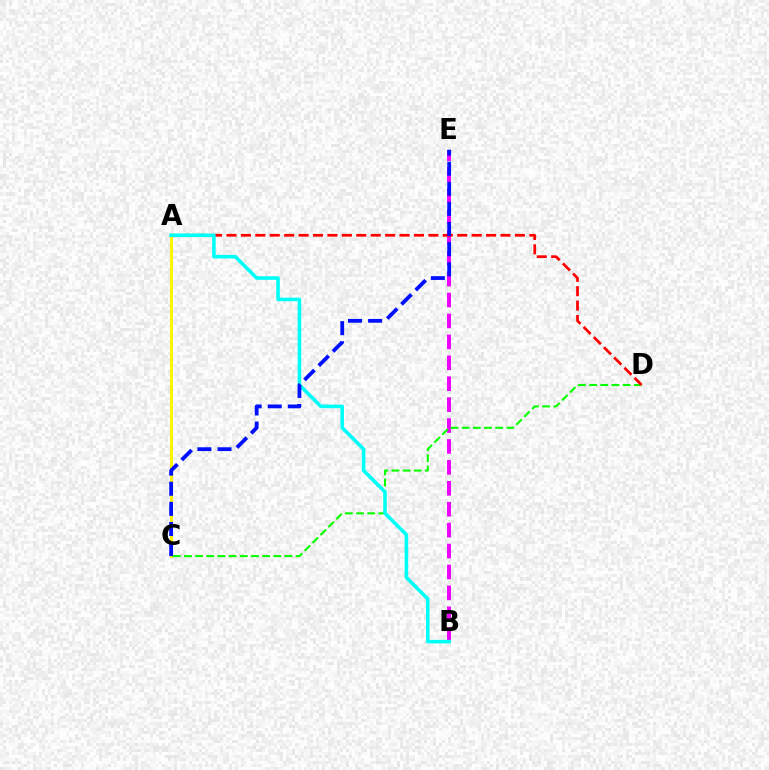{('B', 'E'): [{'color': '#ee00ff', 'line_style': 'dashed', 'thickness': 2.84}], ('A', 'C'): [{'color': '#fcf500', 'line_style': 'solid', 'thickness': 2.18}], ('C', 'D'): [{'color': '#08ff00', 'line_style': 'dashed', 'thickness': 1.52}], ('A', 'D'): [{'color': '#ff0000', 'line_style': 'dashed', 'thickness': 1.96}], ('A', 'B'): [{'color': '#00fff6', 'line_style': 'solid', 'thickness': 2.57}], ('C', 'E'): [{'color': '#0010ff', 'line_style': 'dashed', 'thickness': 2.73}]}